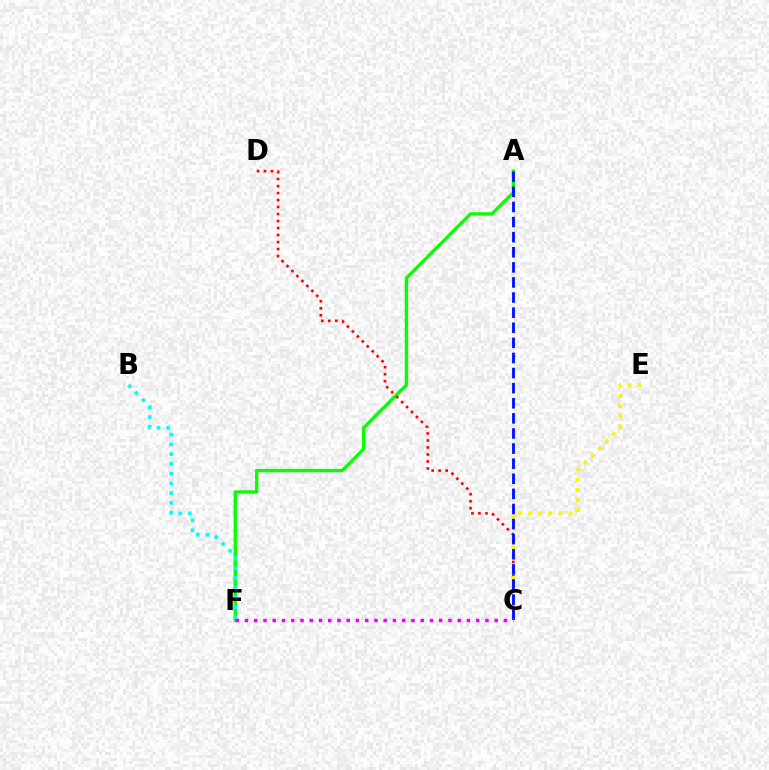{('A', 'F'): [{'color': '#08ff00', 'line_style': 'solid', 'thickness': 2.38}], ('C', 'D'): [{'color': '#ff0000', 'line_style': 'dotted', 'thickness': 1.9}], ('B', 'F'): [{'color': '#00fff6', 'line_style': 'dotted', 'thickness': 2.65}], ('C', 'E'): [{'color': '#fcf500', 'line_style': 'dotted', 'thickness': 2.76}], ('A', 'C'): [{'color': '#0010ff', 'line_style': 'dashed', 'thickness': 2.05}], ('C', 'F'): [{'color': '#ee00ff', 'line_style': 'dotted', 'thickness': 2.51}]}